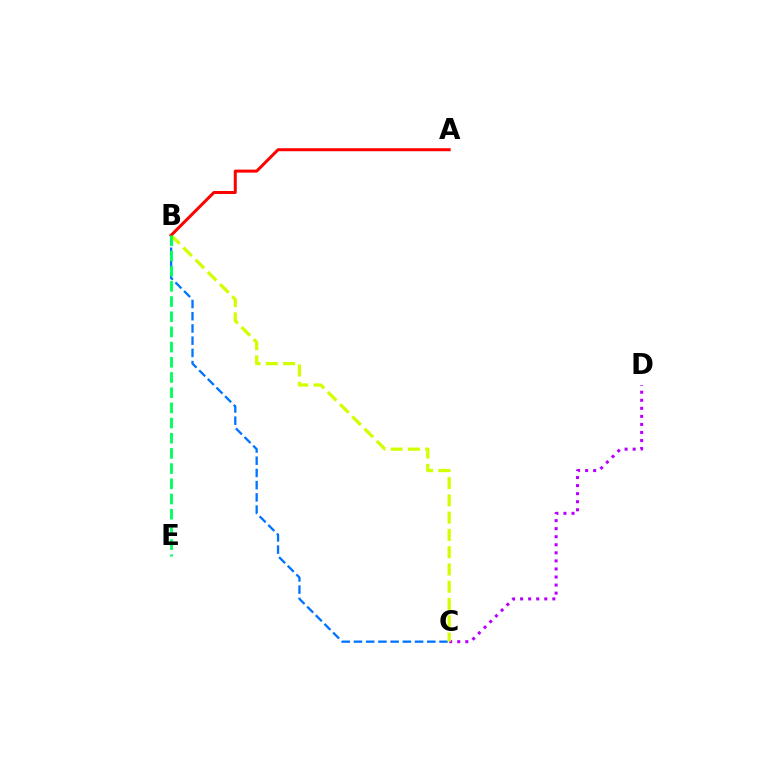{('C', 'D'): [{'color': '#b900ff', 'line_style': 'dotted', 'thickness': 2.19}], ('B', 'C'): [{'color': '#0074ff', 'line_style': 'dashed', 'thickness': 1.66}, {'color': '#d1ff00', 'line_style': 'dashed', 'thickness': 2.35}], ('A', 'B'): [{'color': '#ff0000', 'line_style': 'solid', 'thickness': 2.17}], ('B', 'E'): [{'color': '#00ff5c', 'line_style': 'dashed', 'thickness': 2.06}]}